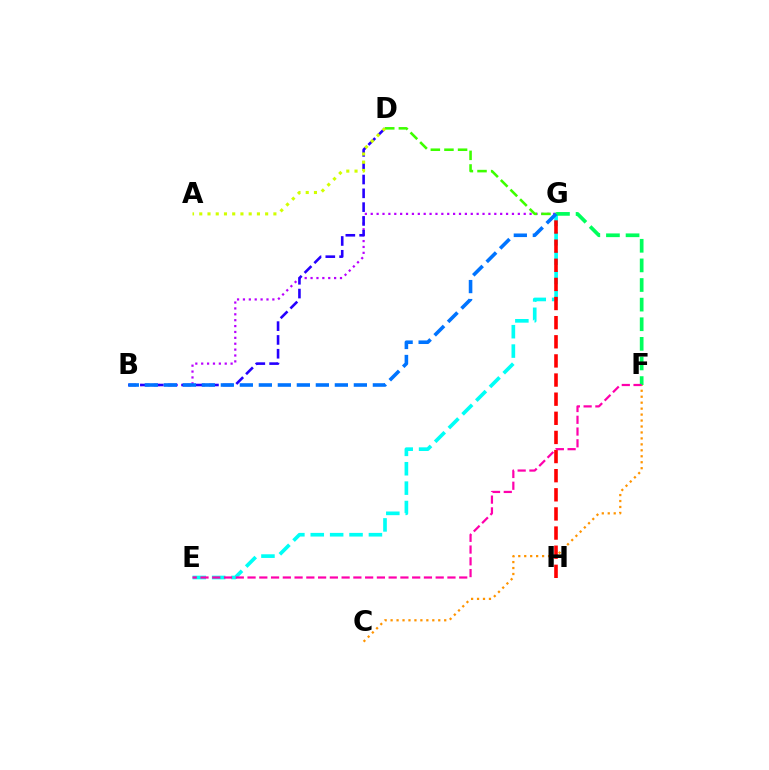{('B', 'G'): [{'color': '#b900ff', 'line_style': 'dotted', 'thickness': 1.6}, {'color': '#0074ff', 'line_style': 'dashed', 'thickness': 2.58}], ('B', 'D'): [{'color': '#2500ff', 'line_style': 'dashed', 'thickness': 1.88}], ('C', 'F'): [{'color': '#ff9400', 'line_style': 'dotted', 'thickness': 1.62}], ('E', 'G'): [{'color': '#00fff6', 'line_style': 'dashed', 'thickness': 2.63}], ('G', 'H'): [{'color': '#ff0000', 'line_style': 'dashed', 'thickness': 2.6}], ('F', 'G'): [{'color': '#00ff5c', 'line_style': 'dashed', 'thickness': 2.66}], ('D', 'G'): [{'color': '#3dff00', 'line_style': 'dashed', 'thickness': 1.85}], ('E', 'F'): [{'color': '#ff00ac', 'line_style': 'dashed', 'thickness': 1.6}], ('A', 'D'): [{'color': '#d1ff00', 'line_style': 'dotted', 'thickness': 2.24}]}